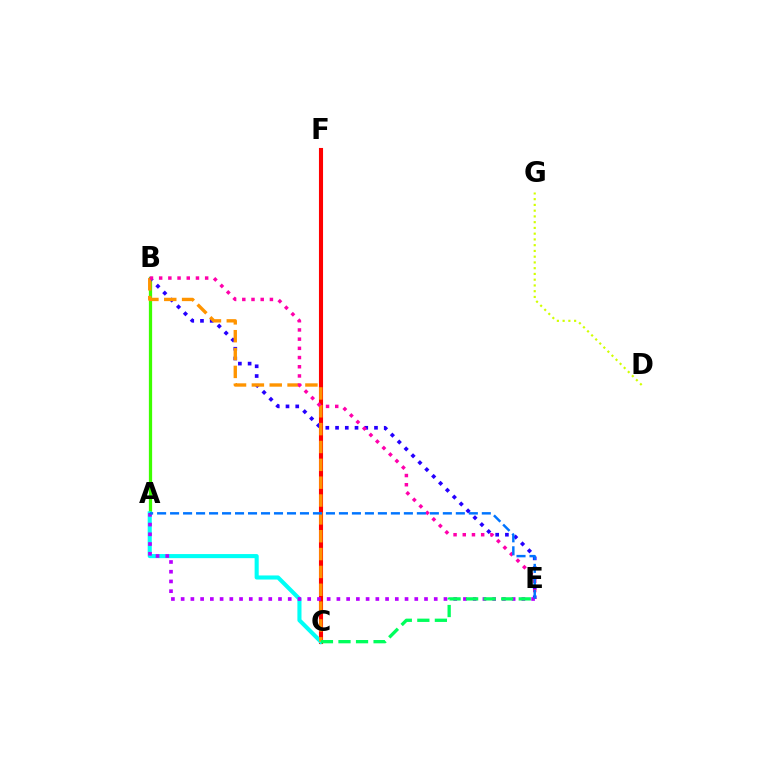{('C', 'F'): [{'color': '#ff0000', 'line_style': 'solid', 'thickness': 2.95}], ('A', 'B'): [{'color': '#3dff00', 'line_style': 'solid', 'thickness': 2.34}], ('A', 'C'): [{'color': '#00fff6', 'line_style': 'solid', 'thickness': 2.95}], ('B', 'E'): [{'color': '#2500ff', 'line_style': 'dotted', 'thickness': 2.64}, {'color': '#ff00ac', 'line_style': 'dotted', 'thickness': 2.5}], ('B', 'C'): [{'color': '#ff9400', 'line_style': 'dashed', 'thickness': 2.42}], ('D', 'G'): [{'color': '#d1ff00', 'line_style': 'dotted', 'thickness': 1.56}], ('A', 'E'): [{'color': '#b900ff', 'line_style': 'dotted', 'thickness': 2.64}, {'color': '#0074ff', 'line_style': 'dashed', 'thickness': 1.76}], ('C', 'E'): [{'color': '#00ff5c', 'line_style': 'dashed', 'thickness': 2.38}]}